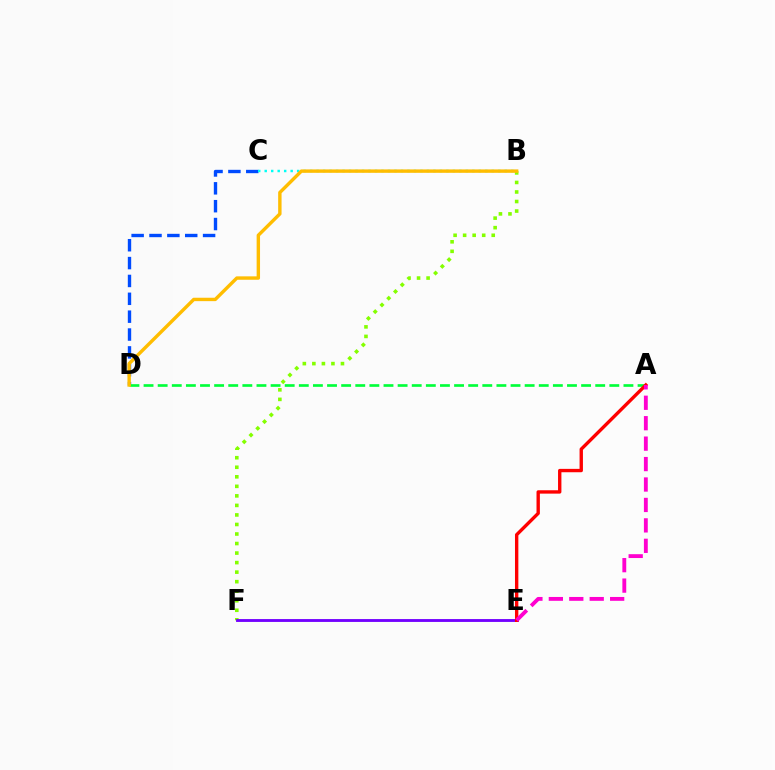{('B', 'F'): [{'color': '#84ff00', 'line_style': 'dotted', 'thickness': 2.59}], ('C', 'D'): [{'color': '#004bff', 'line_style': 'dashed', 'thickness': 2.43}], ('E', 'F'): [{'color': '#7200ff', 'line_style': 'solid', 'thickness': 2.06}], ('B', 'C'): [{'color': '#00fff6', 'line_style': 'dotted', 'thickness': 1.76}], ('A', 'D'): [{'color': '#00ff39', 'line_style': 'dashed', 'thickness': 1.92}], ('A', 'E'): [{'color': '#ff0000', 'line_style': 'solid', 'thickness': 2.43}, {'color': '#ff00cf', 'line_style': 'dashed', 'thickness': 2.78}], ('B', 'D'): [{'color': '#ffbd00', 'line_style': 'solid', 'thickness': 2.45}]}